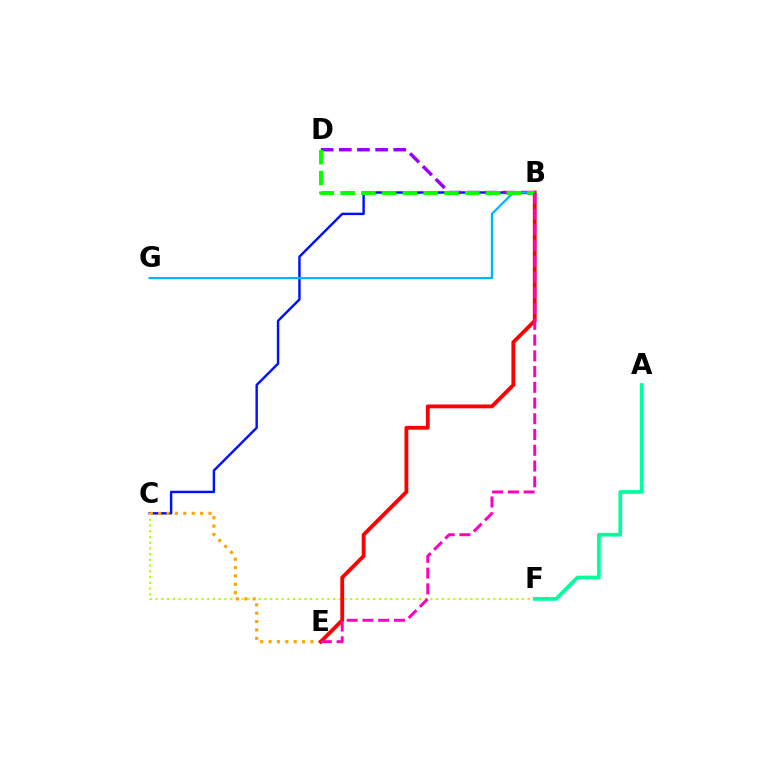{('B', 'C'): [{'color': '#0010ff', 'line_style': 'solid', 'thickness': 1.75}], ('C', 'F'): [{'color': '#b3ff00', 'line_style': 'dotted', 'thickness': 1.56}], ('C', 'E'): [{'color': '#ffa500', 'line_style': 'dotted', 'thickness': 2.28}], ('B', 'D'): [{'color': '#9b00ff', 'line_style': 'dashed', 'thickness': 2.47}, {'color': '#08ff00', 'line_style': 'dashed', 'thickness': 2.82}], ('B', 'G'): [{'color': '#00b5ff', 'line_style': 'solid', 'thickness': 1.61}], ('B', 'E'): [{'color': '#ff0000', 'line_style': 'solid', 'thickness': 2.76}, {'color': '#ff00bd', 'line_style': 'dashed', 'thickness': 2.14}], ('A', 'F'): [{'color': '#00ff9d', 'line_style': 'solid', 'thickness': 2.7}]}